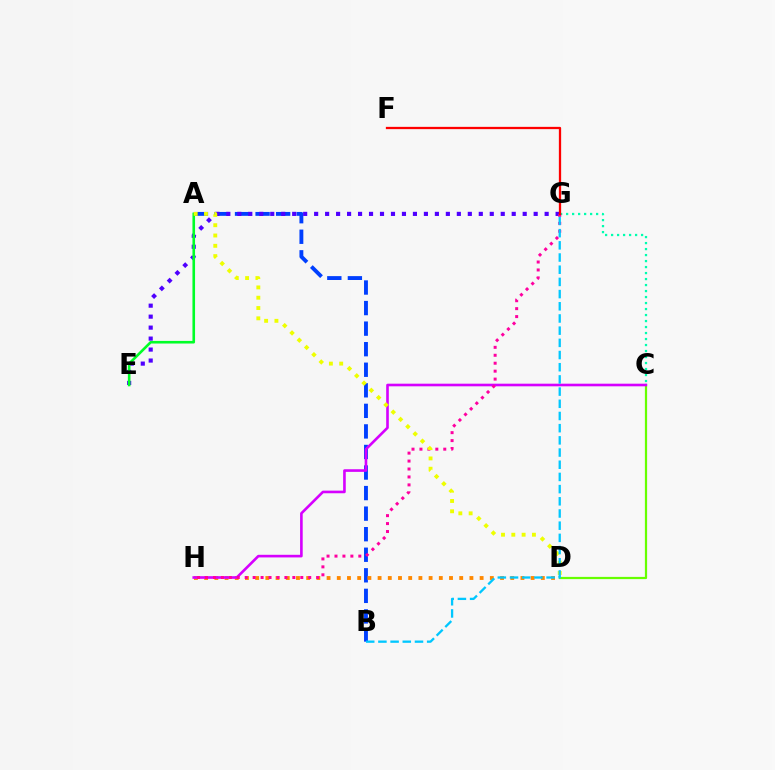{('A', 'B'): [{'color': '#003fff', 'line_style': 'dashed', 'thickness': 2.79}], ('C', 'G'): [{'color': '#00ffaf', 'line_style': 'dotted', 'thickness': 1.63}], ('E', 'G'): [{'color': '#4f00ff', 'line_style': 'dotted', 'thickness': 2.98}], ('D', 'H'): [{'color': '#ff8800', 'line_style': 'dotted', 'thickness': 2.77}], ('A', 'E'): [{'color': '#00ff27', 'line_style': 'solid', 'thickness': 1.88}], ('C', 'D'): [{'color': '#66ff00', 'line_style': 'solid', 'thickness': 1.6}], ('C', 'H'): [{'color': '#d600ff', 'line_style': 'solid', 'thickness': 1.89}], ('G', 'H'): [{'color': '#ff00a0', 'line_style': 'dotted', 'thickness': 2.16}], ('A', 'D'): [{'color': '#eeff00', 'line_style': 'dotted', 'thickness': 2.8}], ('B', 'G'): [{'color': '#00c7ff', 'line_style': 'dashed', 'thickness': 1.66}], ('F', 'G'): [{'color': '#ff0000', 'line_style': 'solid', 'thickness': 1.64}]}